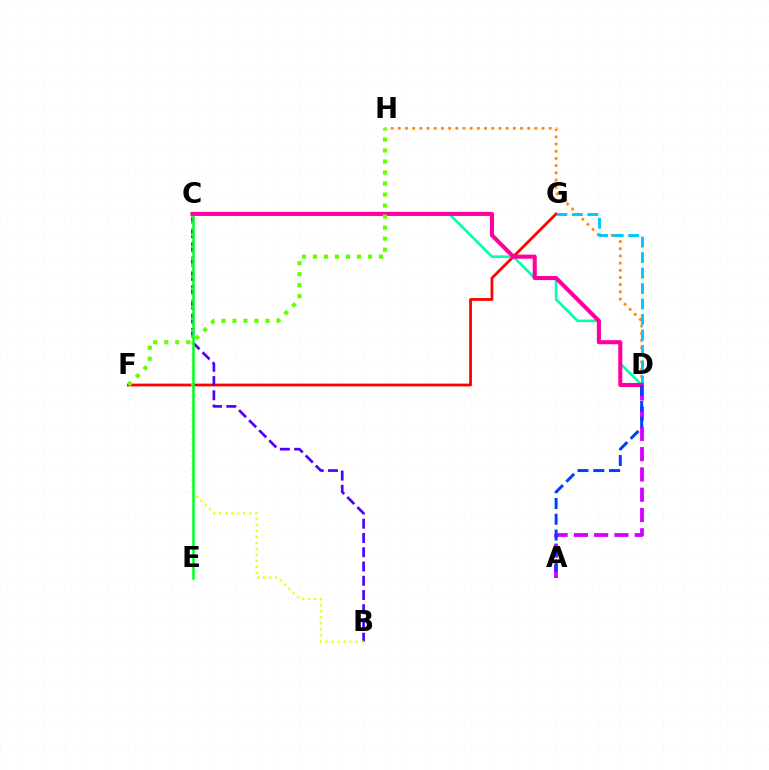{('F', 'G'): [{'color': '#ff0000', 'line_style': 'solid', 'thickness': 1.99}], ('C', 'D'): [{'color': '#00ffaf', 'line_style': 'solid', 'thickness': 1.88}, {'color': '#ff00a0', 'line_style': 'solid', 'thickness': 2.94}], ('B', 'C'): [{'color': '#4f00ff', 'line_style': 'dashed', 'thickness': 1.94}, {'color': '#eeff00', 'line_style': 'dotted', 'thickness': 1.63}], ('D', 'H'): [{'color': '#ff8800', 'line_style': 'dotted', 'thickness': 1.95}], ('D', 'G'): [{'color': '#00c7ff', 'line_style': 'dashed', 'thickness': 2.1}], ('A', 'D'): [{'color': '#d600ff', 'line_style': 'dashed', 'thickness': 2.75}, {'color': '#003fff', 'line_style': 'dashed', 'thickness': 2.14}], ('C', 'E'): [{'color': '#00ff27', 'line_style': 'solid', 'thickness': 1.8}], ('F', 'H'): [{'color': '#66ff00', 'line_style': 'dotted', 'thickness': 2.99}]}